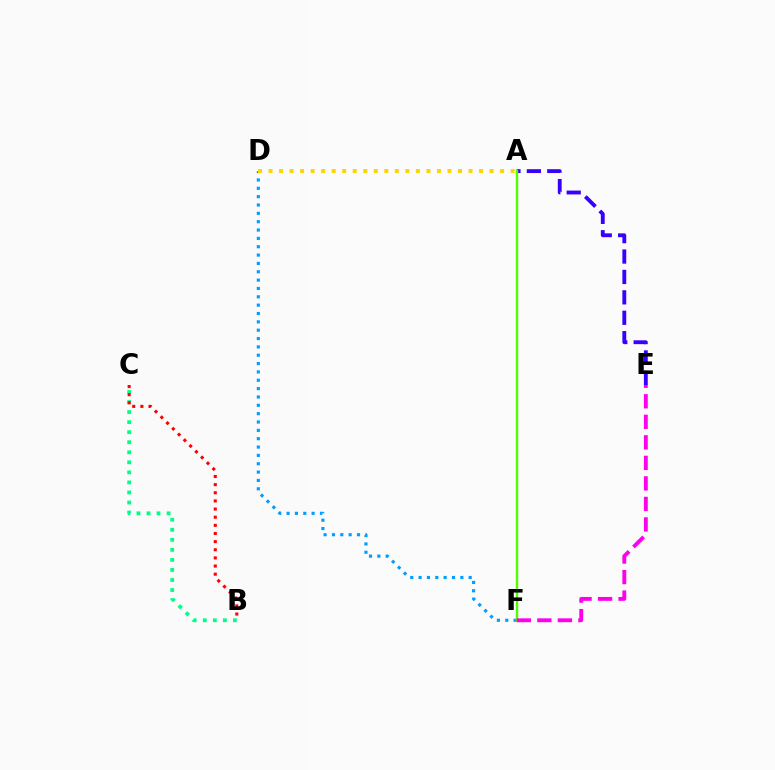{('D', 'F'): [{'color': '#009eff', 'line_style': 'dotted', 'thickness': 2.27}], ('A', 'E'): [{'color': '#3700ff', 'line_style': 'dashed', 'thickness': 2.77}], ('B', 'C'): [{'color': '#00ff86', 'line_style': 'dotted', 'thickness': 2.73}, {'color': '#ff0000', 'line_style': 'dotted', 'thickness': 2.21}], ('A', 'F'): [{'color': '#4fff00', 'line_style': 'solid', 'thickness': 1.72}], ('A', 'D'): [{'color': '#ffd500', 'line_style': 'dotted', 'thickness': 2.86}], ('E', 'F'): [{'color': '#ff00ed', 'line_style': 'dashed', 'thickness': 2.79}]}